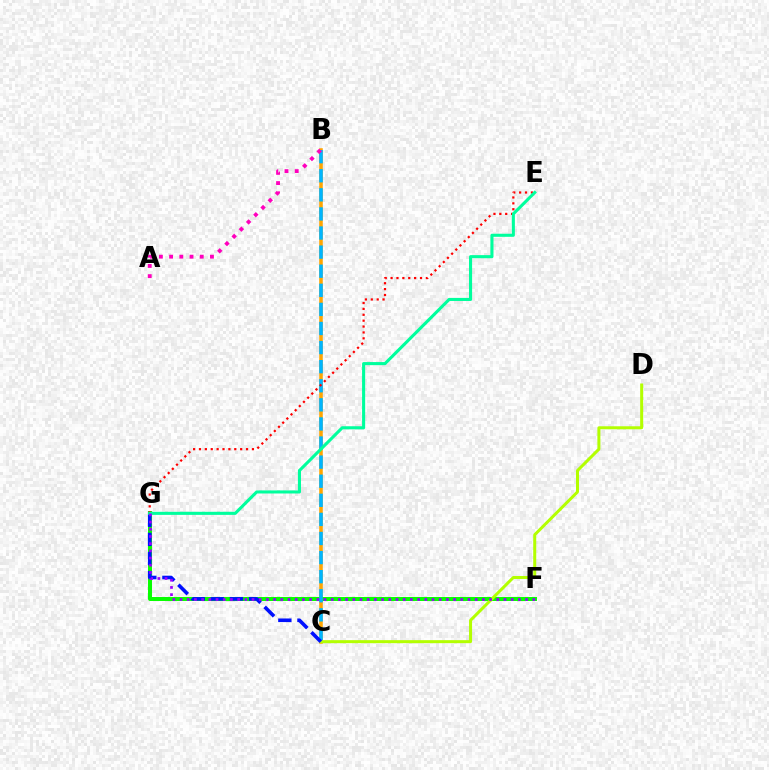{('B', 'C'): [{'color': '#ffa500', 'line_style': 'solid', 'thickness': 2.55}, {'color': '#00b5ff', 'line_style': 'dashed', 'thickness': 2.59}], ('F', 'G'): [{'color': '#08ff00', 'line_style': 'solid', 'thickness': 2.86}, {'color': '#9b00ff', 'line_style': 'dotted', 'thickness': 1.96}], ('C', 'D'): [{'color': '#b3ff00', 'line_style': 'solid', 'thickness': 2.17}], ('C', 'G'): [{'color': '#0010ff', 'line_style': 'dashed', 'thickness': 2.59}], ('E', 'G'): [{'color': '#ff0000', 'line_style': 'dotted', 'thickness': 1.6}, {'color': '#00ff9d', 'line_style': 'solid', 'thickness': 2.22}], ('A', 'B'): [{'color': '#ff00bd', 'line_style': 'dotted', 'thickness': 2.77}]}